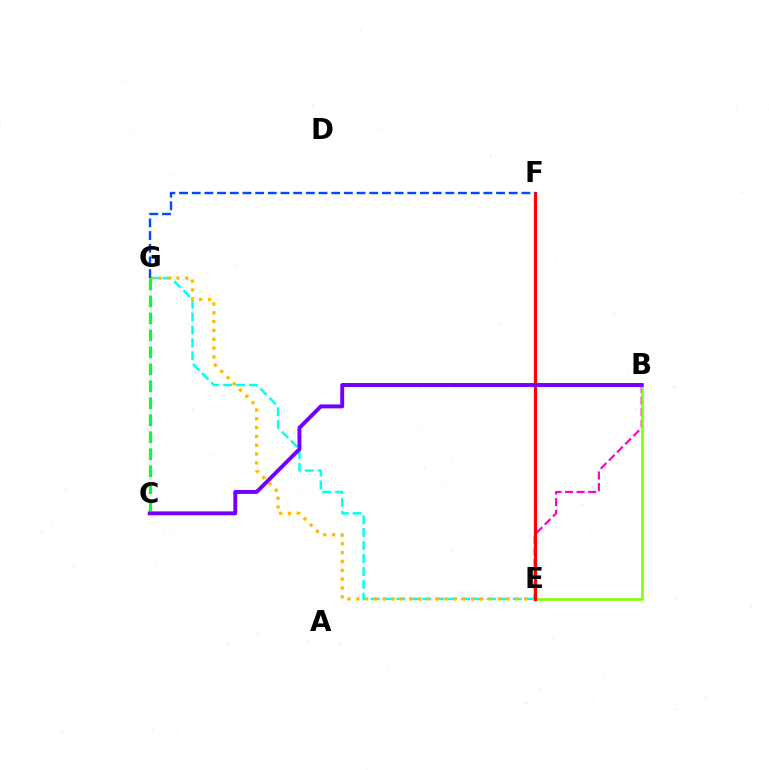{('B', 'E'): [{'color': '#ff00cf', 'line_style': 'dashed', 'thickness': 1.57}, {'color': '#84ff00', 'line_style': 'solid', 'thickness': 1.87}], ('E', 'G'): [{'color': '#00fff6', 'line_style': 'dashed', 'thickness': 1.76}, {'color': '#ffbd00', 'line_style': 'dotted', 'thickness': 2.4}], ('C', 'G'): [{'color': '#00ff39', 'line_style': 'dashed', 'thickness': 2.31}], ('E', 'F'): [{'color': '#ff0000', 'line_style': 'solid', 'thickness': 2.31}], ('B', 'C'): [{'color': '#7200ff', 'line_style': 'solid', 'thickness': 2.83}], ('F', 'G'): [{'color': '#004bff', 'line_style': 'dashed', 'thickness': 1.72}]}